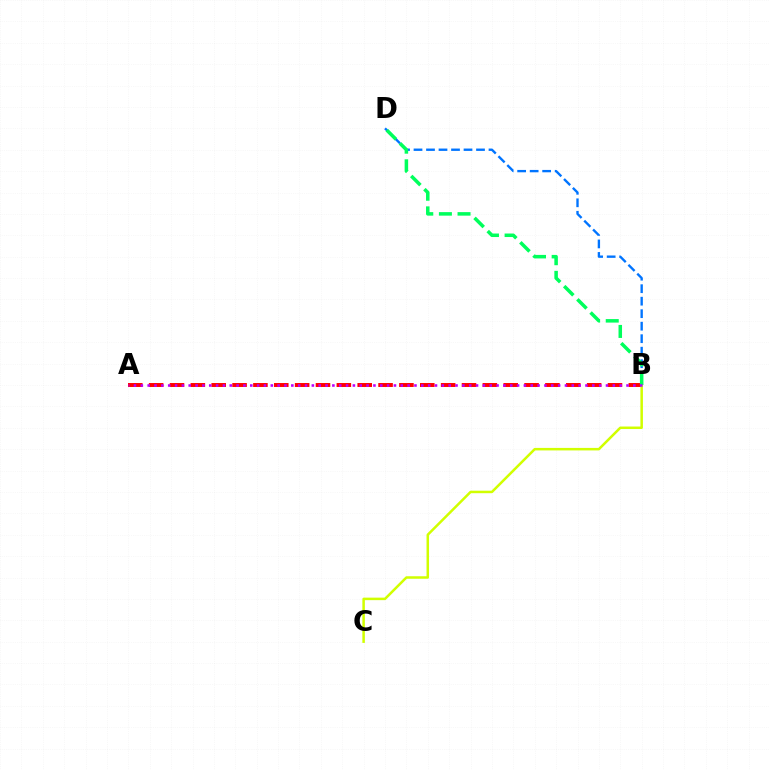{('A', 'B'): [{'color': '#ff0000', 'line_style': 'dashed', 'thickness': 2.83}, {'color': '#b900ff', 'line_style': 'dotted', 'thickness': 1.86}], ('B', 'C'): [{'color': '#d1ff00', 'line_style': 'solid', 'thickness': 1.81}], ('B', 'D'): [{'color': '#0074ff', 'line_style': 'dashed', 'thickness': 1.7}, {'color': '#00ff5c', 'line_style': 'dashed', 'thickness': 2.53}]}